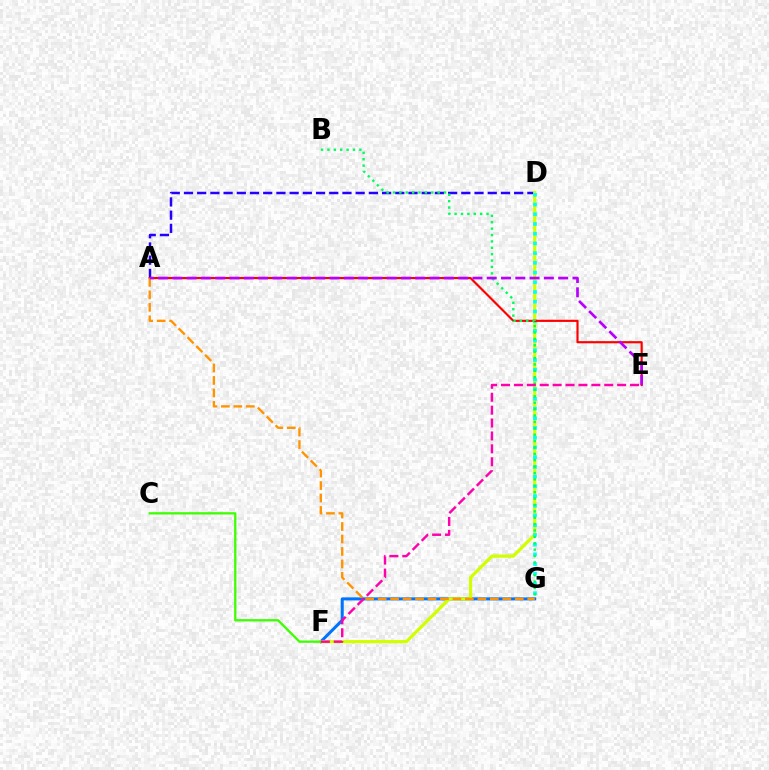{('A', 'D'): [{'color': '#2500ff', 'line_style': 'dashed', 'thickness': 1.79}], ('F', 'G'): [{'color': '#0074ff', 'line_style': 'solid', 'thickness': 2.18}], ('D', 'F'): [{'color': '#d1ff00', 'line_style': 'solid', 'thickness': 2.32}], ('D', 'G'): [{'color': '#00fff6', 'line_style': 'dotted', 'thickness': 2.64}], ('A', 'E'): [{'color': '#ff0000', 'line_style': 'solid', 'thickness': 1.55}, {'color': '#b900ff', 'line_style': 'dashed', 'thickness': 1.94}], ('B', 'G'): [{'color': '#00ff5c', 'line_style': 'dotted', 'thickness': 1.74}], ('A', 'G'): [{'color': '#ff9400', 'line_style': 'dashed', 'thickness': 1.69}], ('C', 'F'): [{'color': '#3dff00', 'line_style': 'solid', 'thickness': 1.65}], ('E', 'F'): [{'color': '#ff00ac', 'line_style': 'dashed', 'thickness': 1.75}]}